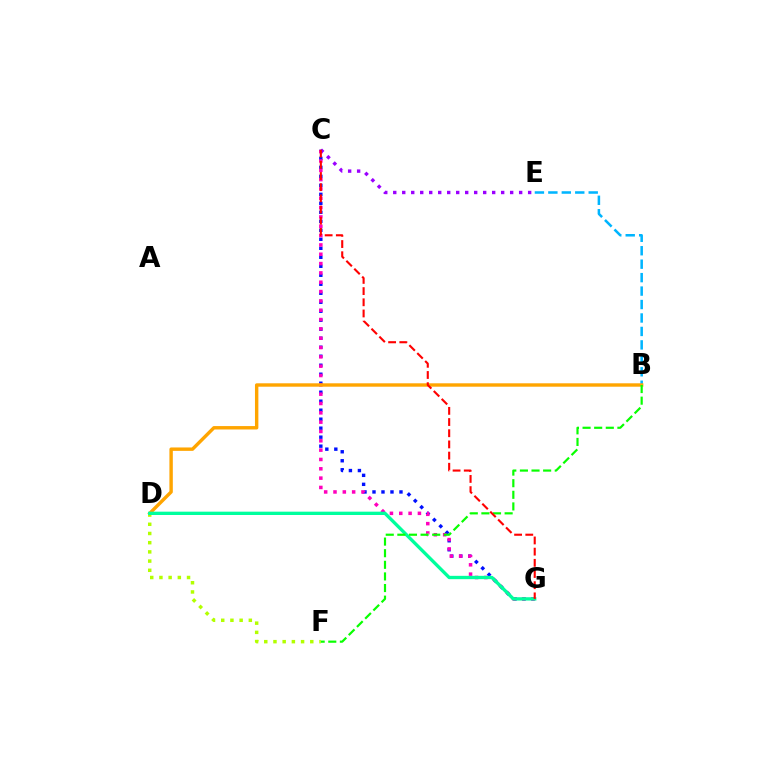{('C', 'G'): [{'color': '#0010ff', 'line_style': 'dotted', 'thickness': 2.44}, {'color': '#ff00bd', 'line_style': 'dotted', 'thickness': 2.53}, {'color': '#ff0000', 'line_style': 'dashed', 'thickness': 1.52}], ('B', 'E'): [{'color': '#00b5ff', 'line_style': 'dashed', 'thickness': 1.83}], ('D', 'F'): [{'color': '#b3ff00', 'line_style': 'dotted', 'thickness': 2.5}], ('C', 'E'): [{'color': '#9b00ff', 'line_style': 'dotted', 'thickness': 2.44}], ('B', 'D'): [{'color': '#ffa500', 'line_style': 'solid', 'thickness': 2.45}], ('D', 'G'): [{'color': '#00ff9d', 'line_style': 'solid', 'thickness': 2.39}], ('B', 'F'): [{'color': '#08ff00', 'line_style': 'dashed', 'thickness': 1.58}]}